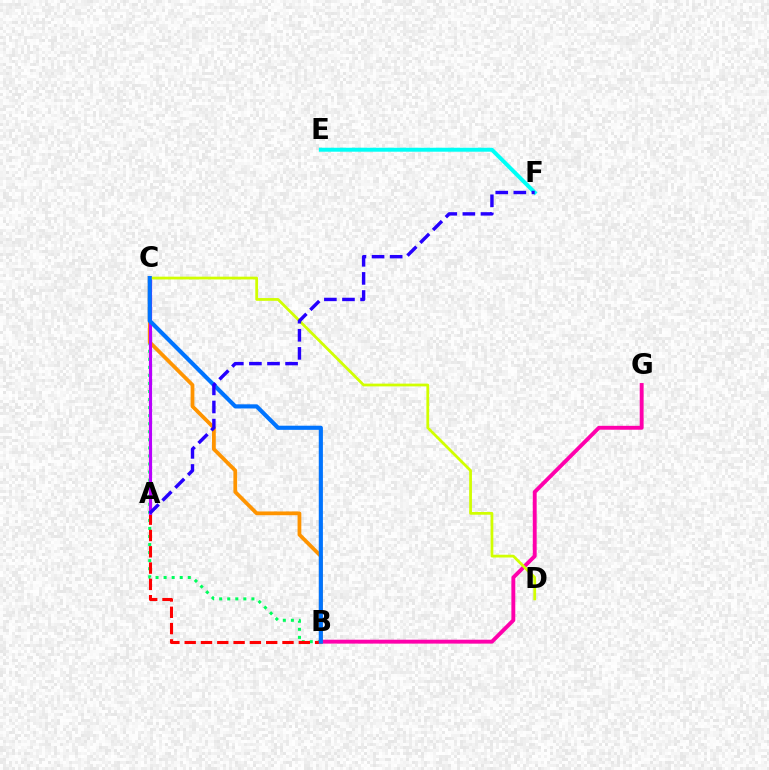{('B', 'C'): [{'color': '#00ff5c', 'line_style': 'dotted', 'thickness': 2.19}, {'color': '#ff9400', 'line_style': 'solid', 'thickness': 2.71}, {'color': '#0074ff', 'line_style': 'solid', 'thickness': 2.98}], ('A', 'C'): [{'color': '#3dff00', 'line_style': 'solid', 'thickness': 1.97}, {'color': '#b900ff', 'line_style': 'solid', 'thickness': 2.29}], ('A', 'B'): [{'color': '#ff0000', 'line_style': 'dashed', 'thickness': 2.21}], ('E', 'F'): [{'color': '#00fff6', 'line_style': 'solid', 'thickness': 2.85}], ('B', 'G'): [{'color': '#ff00ac', 'line_style': 'solid', 'thickness': 2.8}], ('C', 'D'): [{'color': '#d1ff00', 'line_style': 'solid', 'thickness': 1.99}], ('A', 'F'): [{'color': '#2500ff', 'line_style': 'dashed', 'thickness': 2.46}]}